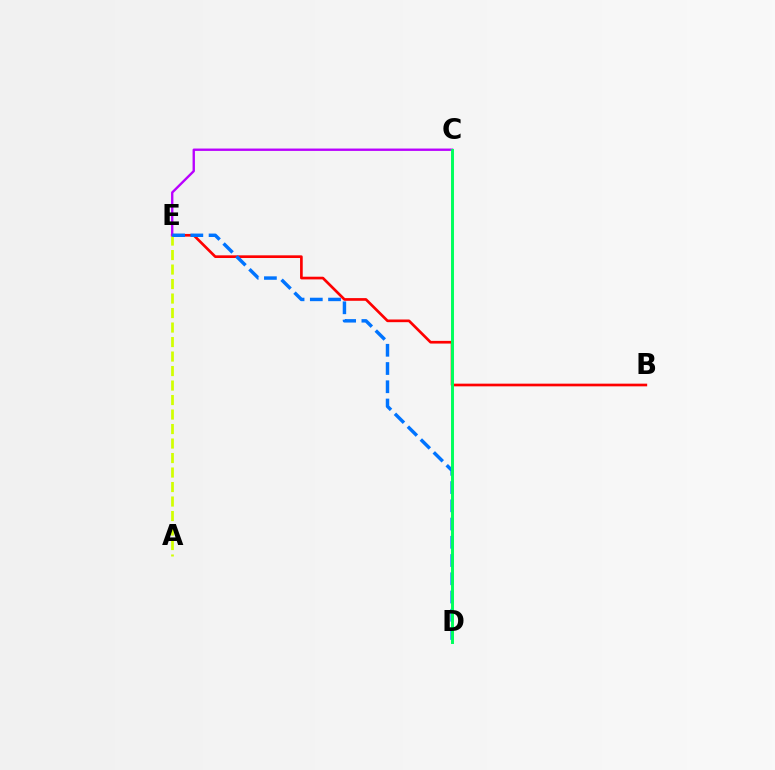{('B', 'E'): [{'color': '#ff0000', 'line_style': 'solid', 'thickness': 1.93}], ('A', 'E'): [{'color': '#d1ff00', 'line_style': 'dashed', 'thickness': 1.97}], ('C', 'E'): [{'color': '#b900ff', 'line_style': 'solid', 'thickness': 1.7}], ('D', 'E'): [{'color': '#0074ff', 'line_style': 'dashed', 'thickness': 2.48}], ('C', 'D'): [{'color': '#00ff5c', 'line_style': 'solid', 'thickness': 2.13}]}